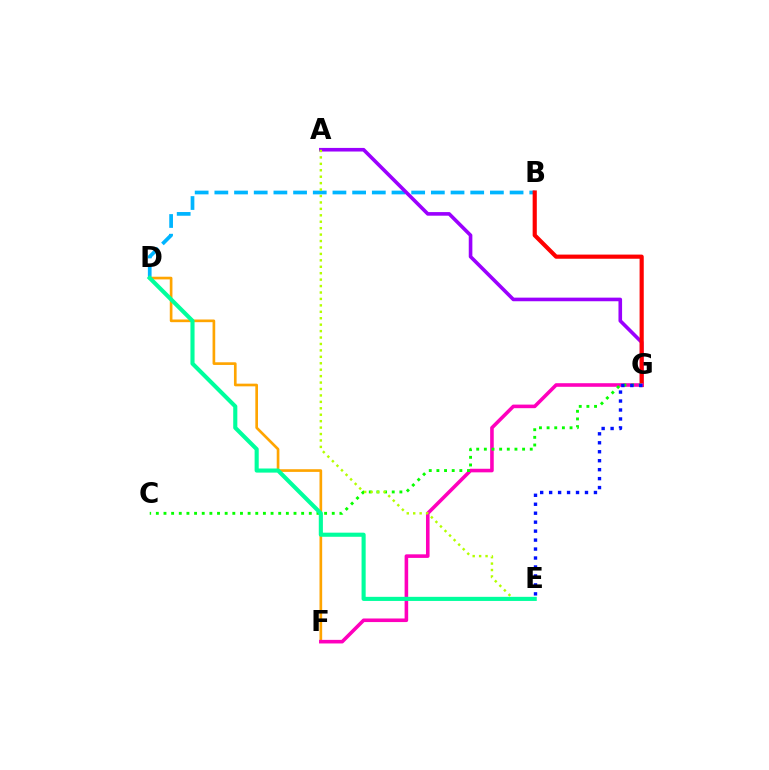{('B', 'D'): [{'color': '#00b5ff', 'line_style': 'dashed', 'thickness': 2.67}], ('A', 'G'): [{'color': '#9b00ff', 'line_style': 'solid', 'thickness': 2.6}], ('D', 'F'): [{'color': '#ffa500', 'line_style': 'solid', 'thickness': 1.92}], ('B', 'G'): [{'color': '#ff0000', 'line_style': 'solid', 'thickness': 2.99}], ('F', 'G'): [{'color': '#ff00bd', 'line_style': 'solid', 'thickness': 2.58}], ('C', 'G'): [{'color': '#08ff00', 'line_style': 'dotted', 'thickness': 2.08}], ('A', 'E'): [{'color': '#b3ff00', 'line_style': 'dotted', 'thickness': 1.75}], ('E', 'G'): [{'color': '#0010ff', 'line_style': 'dotted', 'thickness': 2.44}], ('D', 'E'): [{'color': '#00ff9d', 'line_style': 'solid', 'thickness': 2.96}]}